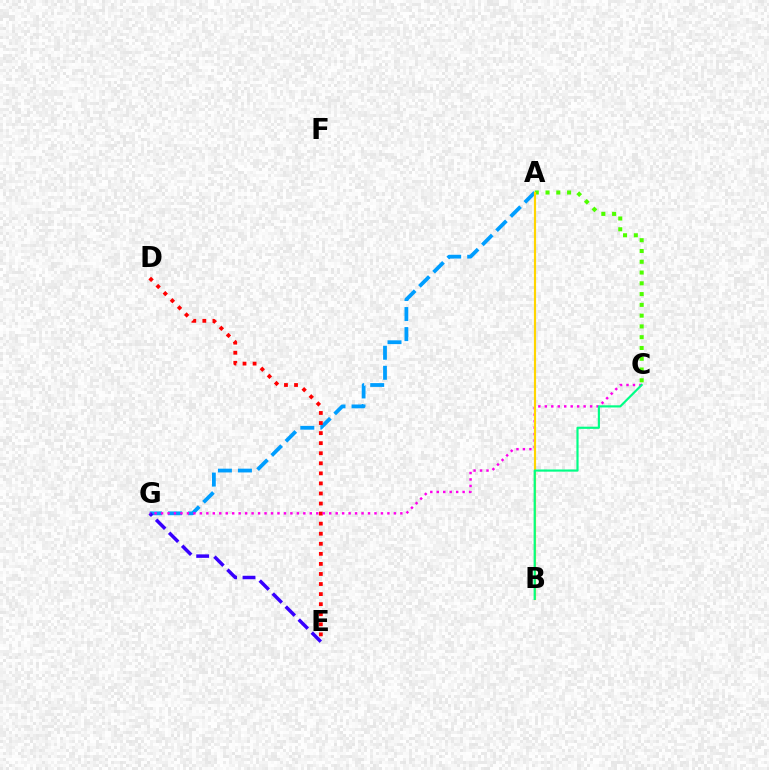{('A', 'G'): [{'color': '#009eff', 'line_style': 'dashed', 'thickness': 2.72}], ('E', 'G'): [{'color': '#3700ff', 'line_style': 'dashed', 'thickness': 2.5}], ('D', 'E'): [{'color': '#ff0000', 'line_style': 'dotted', 'thickness': 2.73}], ('C', 'G'): [{'color': '#ff00ed', 'line_style': 'dotted', 'thickness': 1.76}], ('A', 'C'): [{'color': '#4fff00', 'line_style': 'dotted', 'thickness': 2.93}], ('A', 'B'): [{'color': '#ffd500', 'line_style': 'solid', 'thickness': 1.56}], ('B', 'C'): [{'color': '#00ff86', 'line_style': 'solid', 'thickness': 1.56}]}